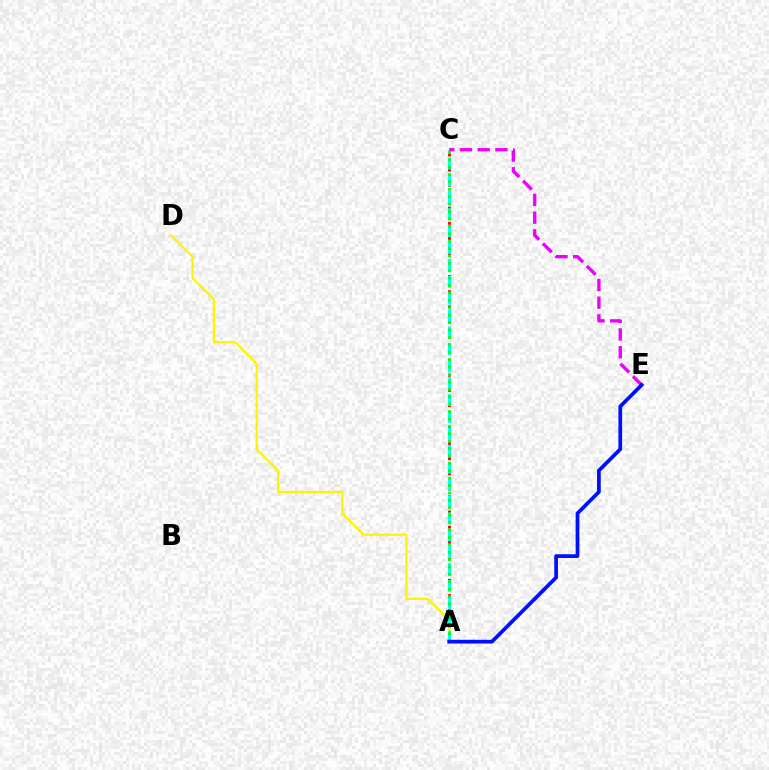{('A', 'C'): [{'color': '#ff0000', 'line_style': 'dotted', 'thickness': 2.06}, {'color': '#00fff6', 'line_style': 'dashed', 'thickness': 2.3}, {'color': '#08ff00', 'line_style': 'dotted', 'thickness': 2.01}], ('A', 'D'): [{'color': '#fcf500', 'line_style': 'solid', 'thickness': 1.64}], ('C', 'E'): [{'color': '#ee00ff', 'line_style': 'dashed', 'thickness': 2.41}], ('A', 'E'): [{'color': '#0010ff', 'line_style': 'solid', 'thickness': 2.68}]}